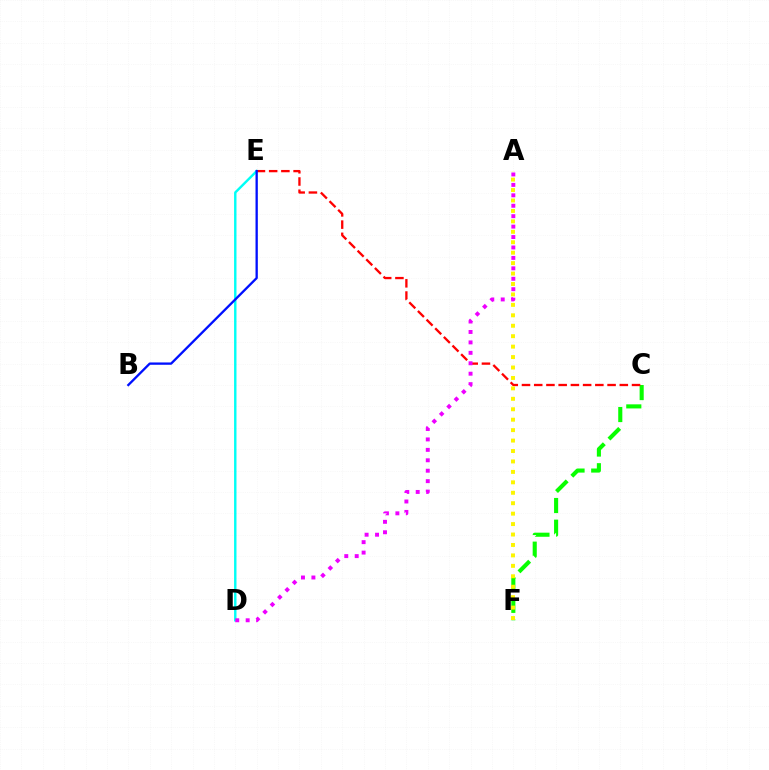{('D', 'E'): [{'color': '#00fff6', 'line_style': 'solid', 'thickness': 1.74}], ('C', 'F'): [{'color': '#08ff00', 'line_style': 'dashed', 'thickness': 2.95}], ('C', 'E'): [{'color': '#ff0000', 'line_style': 'dashed', 'thickness': 1.66}], ('A', 'F'): [{'color': '#fcf500', 'line_style': 'dotted', 'thickness': 2.84}], ('A', 'D'): [{'color': '#ee00ff', 'line_style': 'dotted', 'thickness': 2.83}], ('B', 'E'): [{'color': '#0010ff', 'line_style': 'solid', 'thickness': 1.67}]}